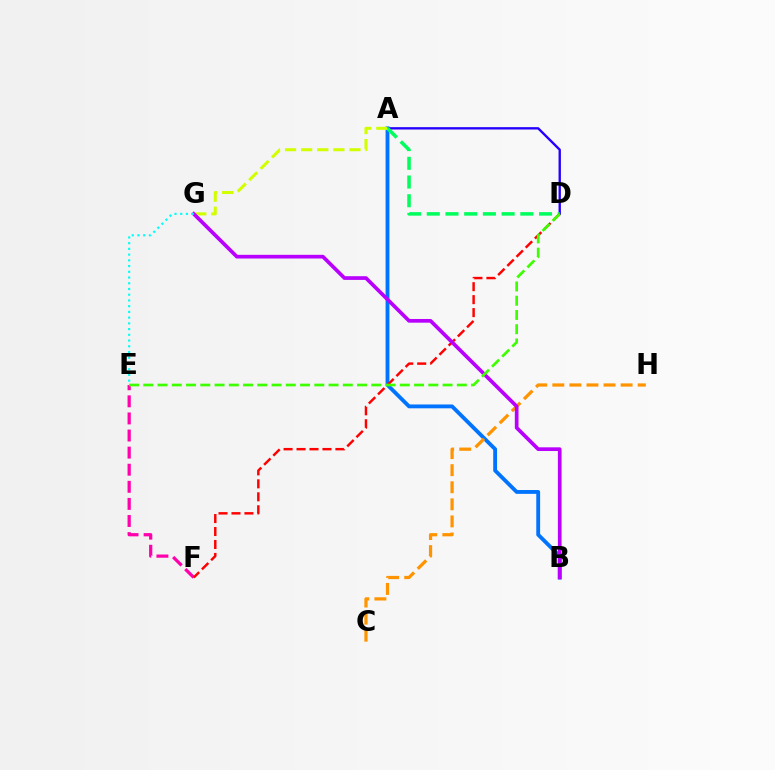{('E', 'F'): [{'color': '#ff00ac', 'line_style': 'dashed', 'thickness': 2.32}], ('A', 'D'): [{'color': '#2500ff', 'line_style': 'solid', 'thickness': 1.7}, {'color': '#00ff5c', 'line_style': 'dashed', 'thickness': 2.54}], ('A', 'B'): [{'color': '#0074ff', 'line_style': 'solid', 'thickness': 2.77}], ('C', 'H'): [{'color': '#ff9400', 'line_style': 'dashed', 'thickness': 2.32}], ('D', 'F'): [{'color': '#ff0000', 'line_style': 'dashed', 'thickness': 1.76}], ('A', 'G'): [{'color': '#d1ff00', 'line_style': 'dashed', 'thickness': 2.19}], ('B', 'G'): [{'color': '#b900ff', 'line_style': 'solid', 'thickness': 2.66}], ('E', 'G'): [{'color': '#00fff6', 'line_style': 'dotted', 'thickness': 1.56}], ('D', 'E'): [{'color': '#3dff00', 'line_style': 'dashed', 'thickness': 1.94}]}